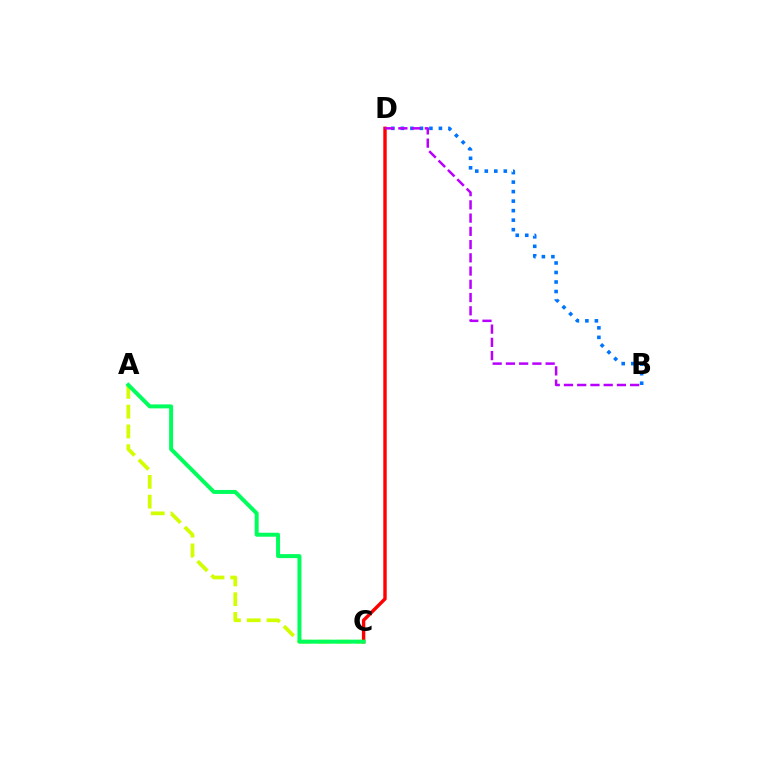{('A', 'C'): [{'color': '#d1ff00', 'line_style': 'dashed', 'thickness': 2.68}, {'color': '#00ff5c', 'line_style': 'solid', 'thickness': 2.86}], ('C', 'D'): [{'color': '#ff0000', 'line_style': 'solid', 'thickness': 2.45}], ('B', 'D'): [{'color': '#0074ff', 'line_style': 'dotted', 'thickness': 2.58}, {'color': '#b900ff', 'line_style': 'dashed', 'thickness': 1.8}]}